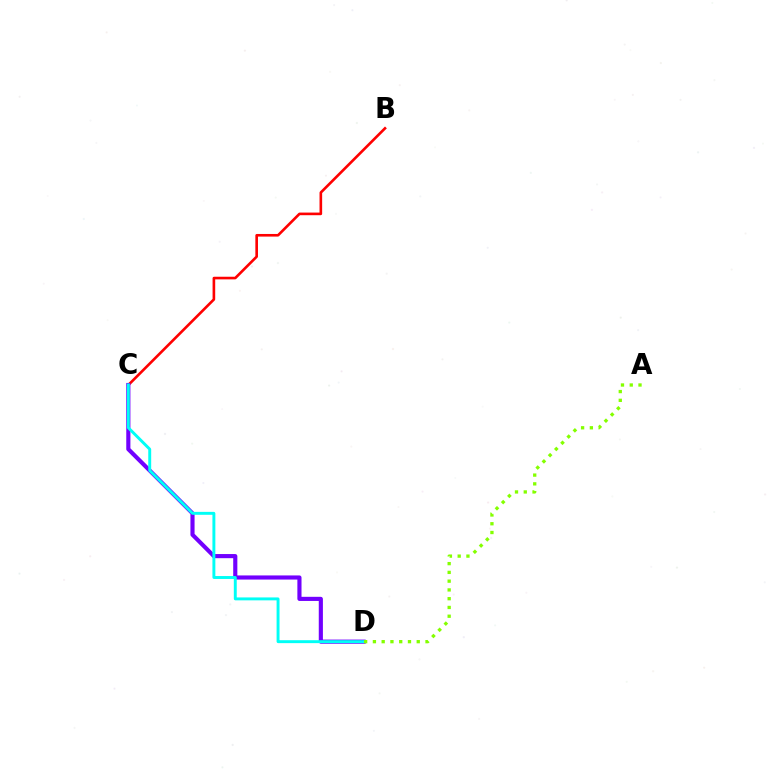{('B', 'C'): [{'color': '#ff0000', 'line_style': 'solid', 'thickness': 1.89}], ('C', 'D'): [{'color': '#7200ff', 'line_style': 'solid', 'thickness': 2.98}, {'color': '#00fff6', 'line_style': 'solid', 'thickness': 2.11}], ('A', 'D'): [{'color': '#84ff00', 'line_style': 'dotted', 'thickness': 2.38}]}